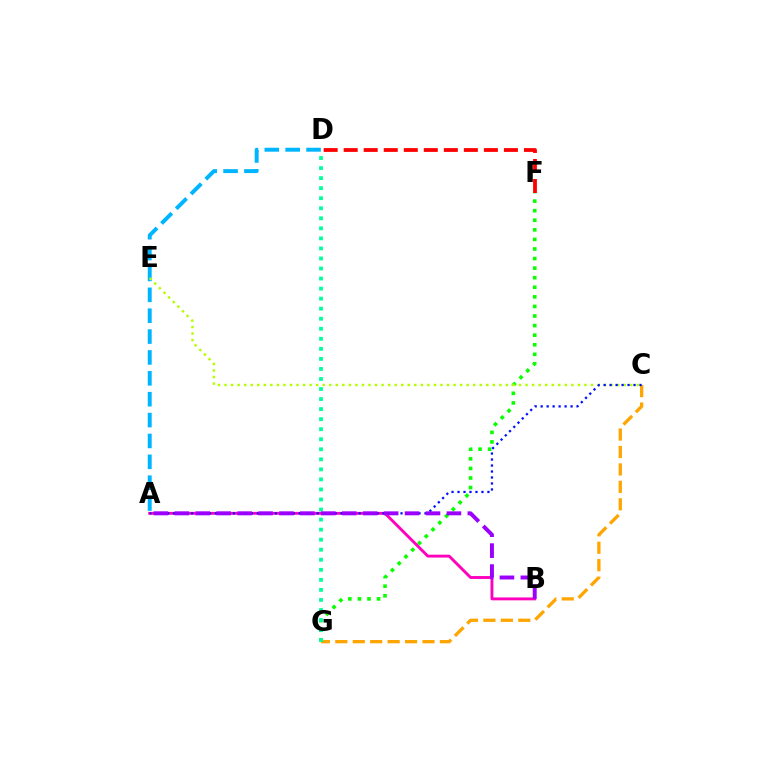{('C', 'G'): [{'color': '#ffa500', 'line_style': 'dashed', 'thickness': 2.37}], ('A', 'D'): [{'color': '#00b5ff', 'line_style': 'dashed', 'thickness': 2.84}], ('F', 'G'): [{'color': '#08ff00', 'line_style': 'dotted', 'thickness': 2.6}], ('D', 'G'): [{'color': '#00ff9d', 'line_style': 'dotted', 'thickness': 2.73}], ('A', 'B'): [{'color': '#ff00bd', 'line_style': 'solid', 'thickness': 2.08}, {'color': '#9b00ff', 'line_style': 'dashed', 'thickness': 2.84}], ('C', 'E'): [{'color': '#b3ff00', 'line_style': 'dotted', 'thickness': 1.78}], ('A', 'C'): [{'color': '#0010ff', 'line_style': 'dotted', 'thickness': 1.63}], ('D', 'F'): [{'color': '#ff0000', 'line_style': 'dashed', 'thickness': 2.72}]}